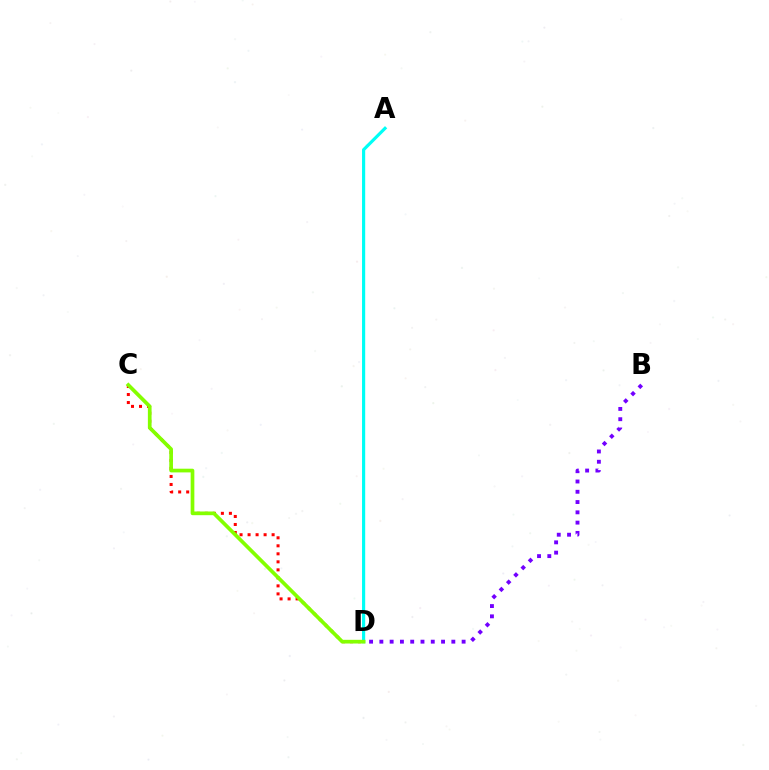{('A', 'D'): [{'color': '#00fff6', 'line_style': 'solid', 'thickness': 2.28}], ('C', 'D'): [{'color': '#ff0000', 'line_style': 'dotted', 'thickness': 2.18}, {'color': '#84ff00', 'line_style': 'solid', 'thickness': 2.66}], ('B', 'D'): [{'color': '#7200ff', 'line_style': 'dotted', 'thickness': 2.79}]}